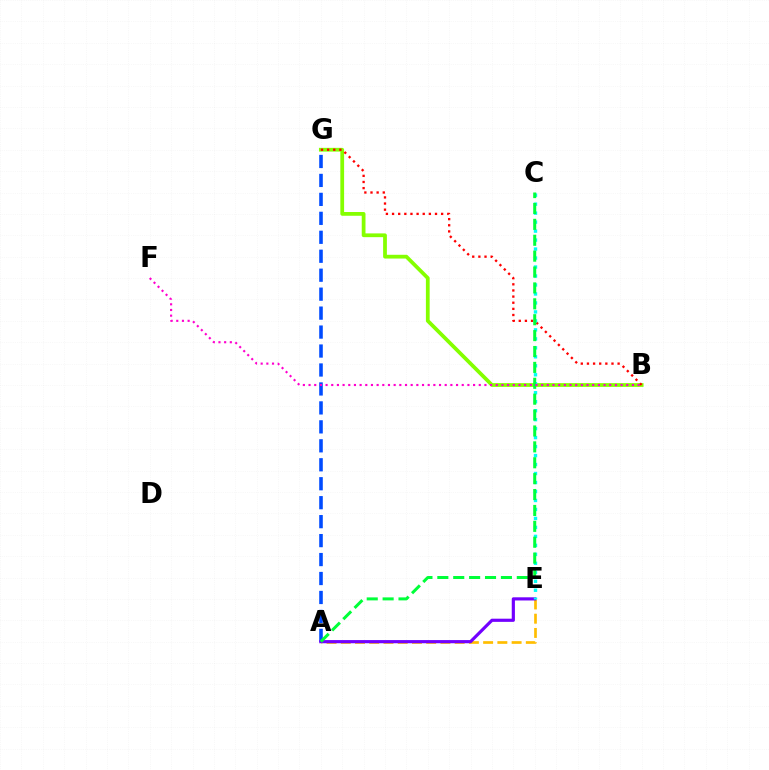{('A', 'G'): [{'color': '#004bff', 'line_style': 'dashed', 'thickness': 2.58}], ('A', 'E'): [{'color': '#ffbd00', 'line_style': 'dashed', 'thickness': 1.93}, {'color': '#7200ff', 'line_style': 'solid', 'thickness': 2.28}], ('B', 'G'): [{'color': '#84ff00', 'line_style': 'solid', 'thickness': 2.71}, {'color': '#ff0000', 'line_style': 'dotted', 'thickness': 1.67}], ('C', 'E'): [{'color': '#00fff6', 'line_style': 'dotted', 'thickness': 2.44}], ('A', 'C'): [{'color': '#00ff39', 'line_style': 'dashed', 'thickness': 2.16}], ('B', 'F'): [{'color': '#ff00cf', 'line_style': 'dotted', 'thickness': 1.54}]}